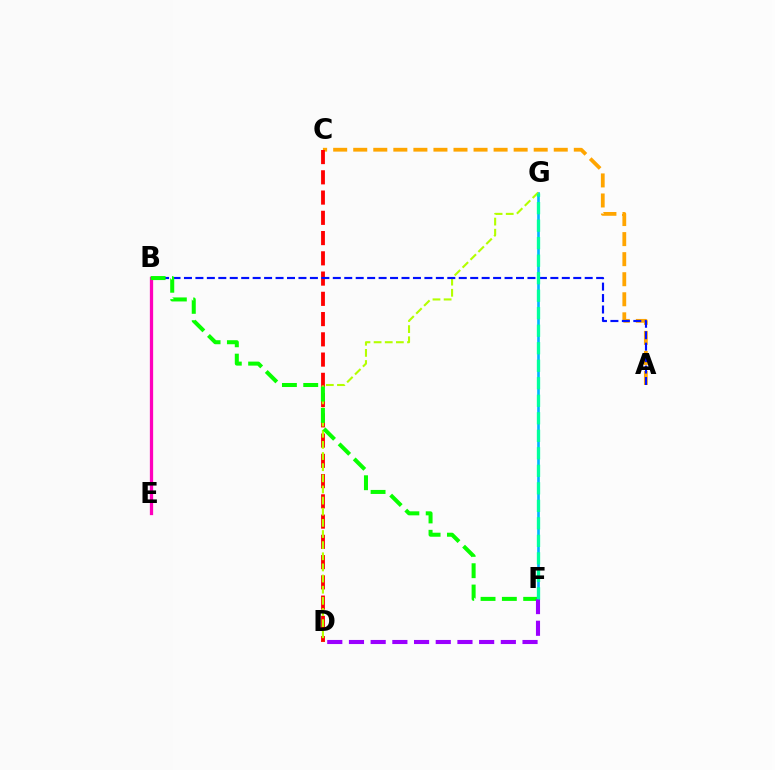{('F', 'G'): [{'color': '#00b5ff', 'line_style': 'solid', 'thickness': 1.91}, {'color': '#00ff9d', 'line_style': 'dashed', 'thickness': 2.38}], ('A', 'C'): [{'color': '#ffa500', 'line_style': 'dashed', 'thickness': 2.72}], ('C', 'D'): [{'color': '#ff0000', 'line_style': 'dashed', 'thickness': 2.75}], ('B', 'E'): [{'color': '#ff00bd', 'line_style': 'solid', 'thickness': 2.35}], ('D', 'G'): [{'color': '#b3ff00', 'line_style': 'dashed', 'thickness': 1.51}], ('A', 'B'): [{'color': '#0010ff', 'line_style': 'dashed', 'thickness': 1.56}], ('B', 'F'): [{'color': '#08ff00', 'line_style': 'dashed', 'thickness': 2.89}], ('D', 'F'): [{'color': '#9b00ff', 'line_style': 'dashed', 'thickness': 2.95}]}